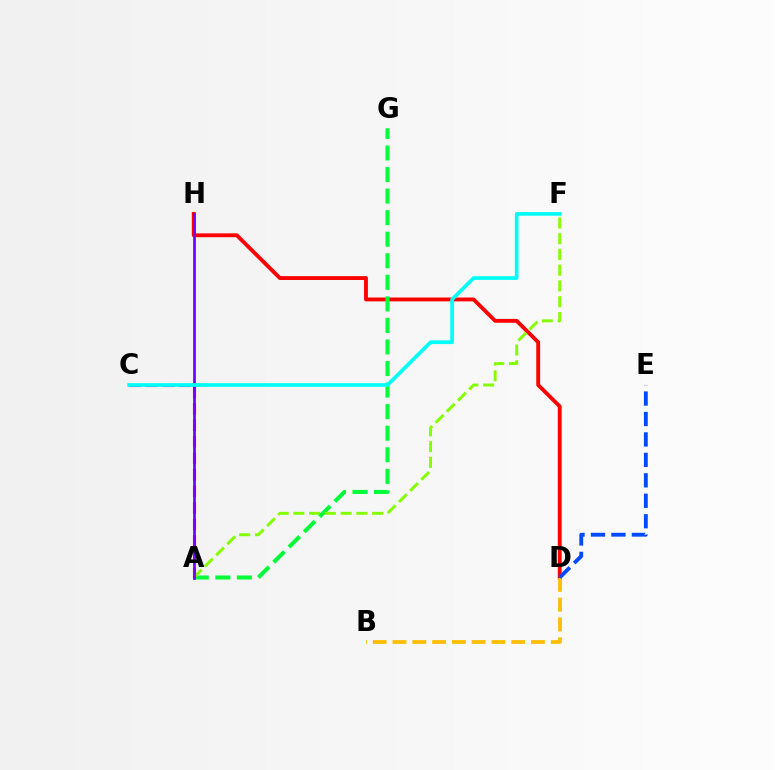{('D', 'H'): [{'color': '#ff0000', 'line_style': 'solid', 'thickness': 2.78}], ('B', 'D'): [{'color': '#ffbd00', 'line_style': 'dashed', 'thickness': 2.69}], ('A', 'G'): [{'color': '#00ff39', 'line_style': 'dashed', 'thickness': 2.93}], ('D', 'E'): [{'color': '#004bff', 'line_style': 'dashed', 'thickness': 2.78}], ('A', 'F'): [{'color': '#84ff00', 'line_style': 'dashed', 'thickness': 2.14}], ('A', 'C'): [{'color': '#ff00cf', 'line_style': 'dashed', 'thickness': 2.24}], ('A', 'H'): [{'color': '#7200ff', 'line_style': 'solid', 'thickness': 1.96}], ('C', 'F'): [{'color': '#00fff6', 'line_style': 'solid', 'thickness': 2.65}]}